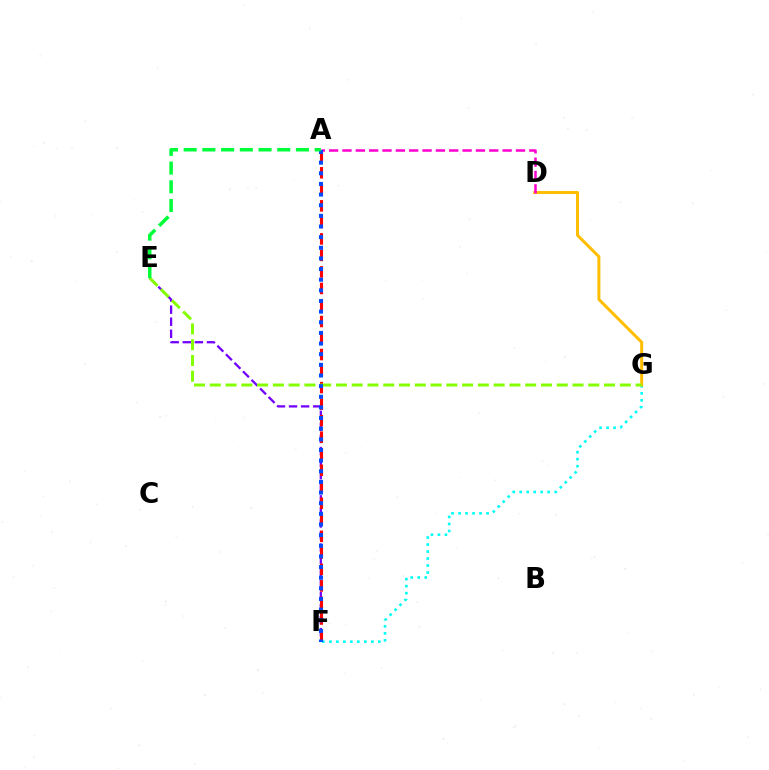{('F', 'G'): [{'color': '#00fff6', 'line_style': 'dotted', 'thickness': 1.9}], ('D', 'G'): [{'color': '#ffbd00', 'line_style': 'solid', 'thickness': 2.14}], ('E', 'F'): [{'color': '#7200ff', 'line_style': 'dashed', 'thickness': 1.64}], ('A', 'F'): [{'color': '#ff0000', 'line_style': 'dashed', 'thickness': 2.24}, {'color': '#004bff', 'line_style': 'dotted', 'thickness': 2.89}], ('E', 'G'): [{'color': '#84ff00', 'line_style': 'dashed', 'thickness': 2.14}], ('A', 'D'): [{'color': '#ff00cf', 'line_style': 'dashed', 'thickness': 1.81}], ('A', 'E'): [{'color': '#00ff39', 'line_style': 'dashed', 'thickness': 2.54}]}